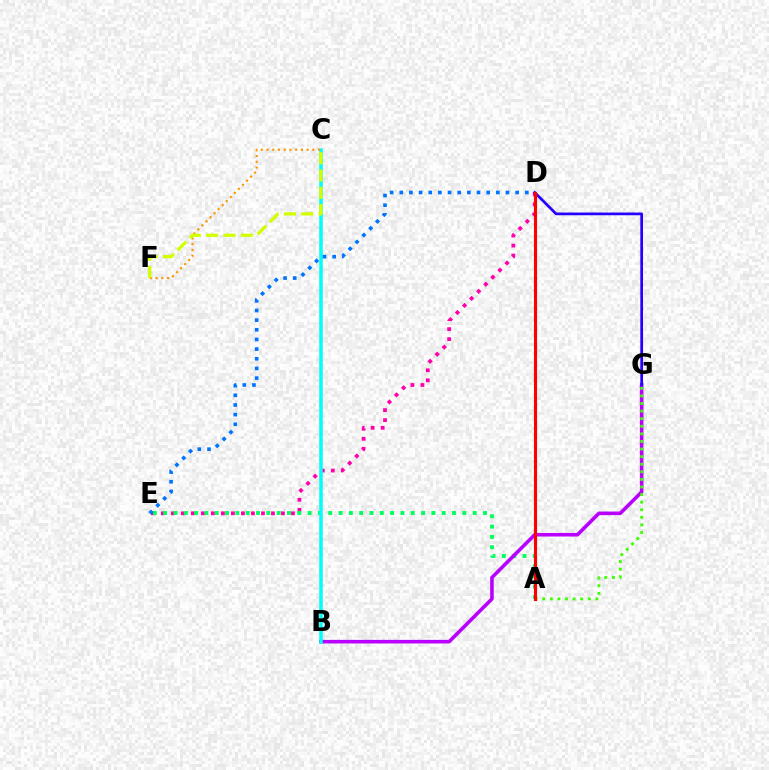{('D', 'E'): [{'color': '#ff00ac', 'line_style': 'dotted', 'thickness': 2.72}, {'color': '#0074ff', 'line_style': 'dotted', 'thickness': 2.62}], ('A', 'E'): [{'color': '#00ff5c', 'line_style': 'dotted', 'thickness': 2.8}], ('B', 'G'): [{'color': '#b900ff', 'line_style': 'solid', 'thickness': 2.58}], ('B', 'C'): [{'color': '#00fff6', 'line_style': 'solid', 'thickness': 2.54}], ('A', 'G'): [{'color': '#3dff00', 'line_style': 'dotted', 'thickness': 2.06}], ('D', 'G'): [{'color': '#2500ff', 'line_style': 'solid', 'thickness': 1.96}], ('A', 'D'): [{'color': '#ff0000', 'line_style': 'solid', 'thickness': 2.25}], ('C', 'F'): [{'color': '#ff9400', 'line_style': 'dotted', 'thickness': 1.56}, {'color': '#d1ff00', 'line_style': 'dashed', 'thickness': 2.35}]}